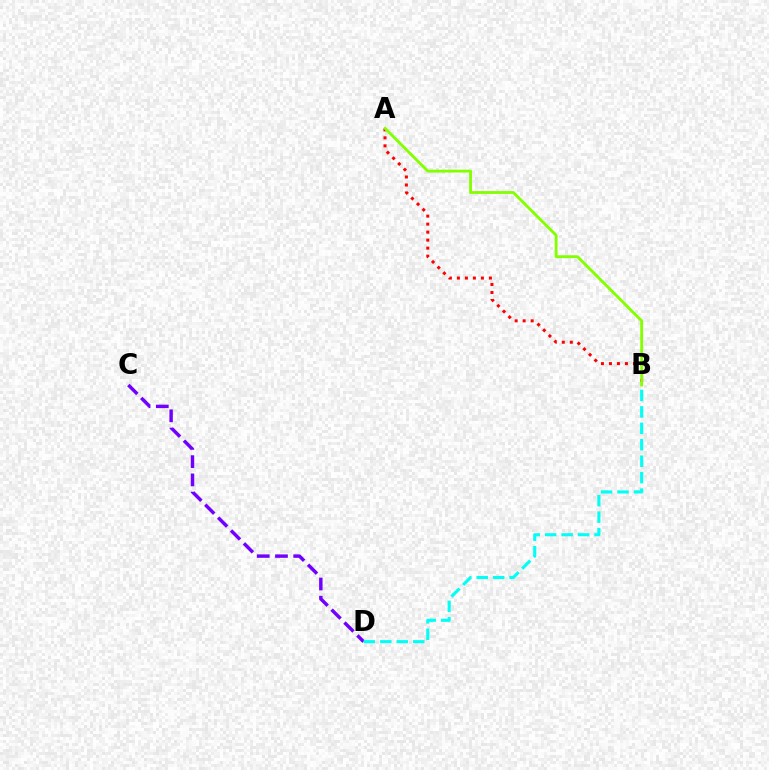{('C', 'D'): [{'color': '#7200ff', 'line_style': 'dashed', 'thickness': 2.48}], ('A', 'B'): [{'color': '#ff0000', 'line_style': 'dotted', 'thickness': 2.17}, {'color': '#84ff00', 'line_style': 'solid', 'thickness': 2.04}], ('B', 'D'): [{'color': '#00fff6', 'line_style': 'dashed', 'thickness': 2.23}]}